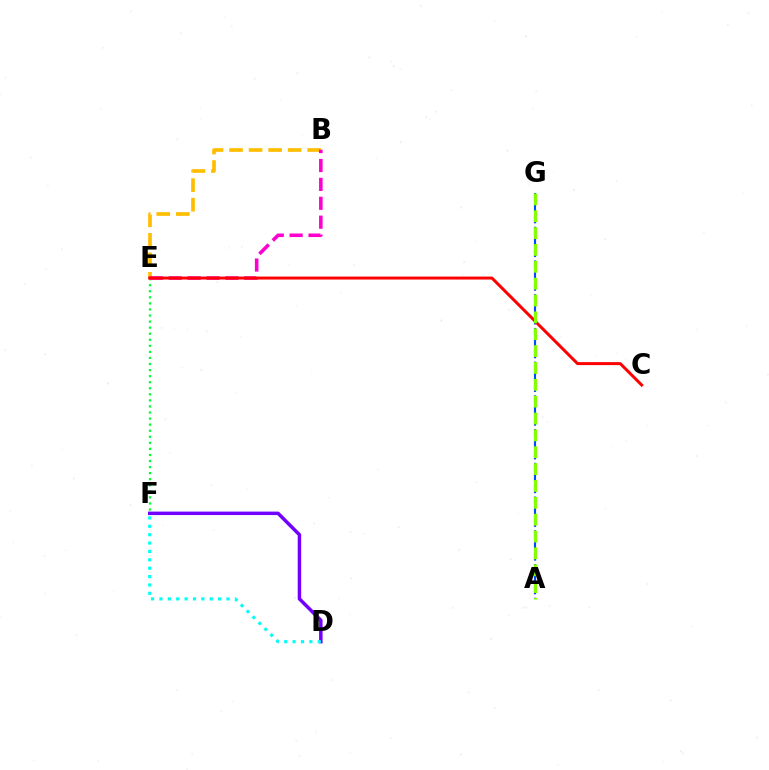{('E', 'F'): [{'color': '#00ff39', 'line_style': 'dotted', 'thickness': 1.65}], ('B', 'E'): [{'color': '#ffbd00', 'line_style': 'dashed', 'thickness': 2.65}, {'color': '#ff00cf', 'line_style': 'dashed', 'thickness': 2.57}], ('D', 'F'): [{'color': '#7200ff', 'line_style': 'solid', 'thickness': 2.51}, {'color': '#00fff6', 'line_style': 'dotted', 'thickness': 2.28}], ('C', 'E'): [{'color': '#ff0000', 'line_style': 'solid', 'thickness': 2.14}], ('A', 'G'): [{'color': '#004bff', 'line_style': 'dashed', 'thickness': 1.53}, {'color': '#84ff00', 'line_style': 'dashed', 'thickness': 2.29}]}